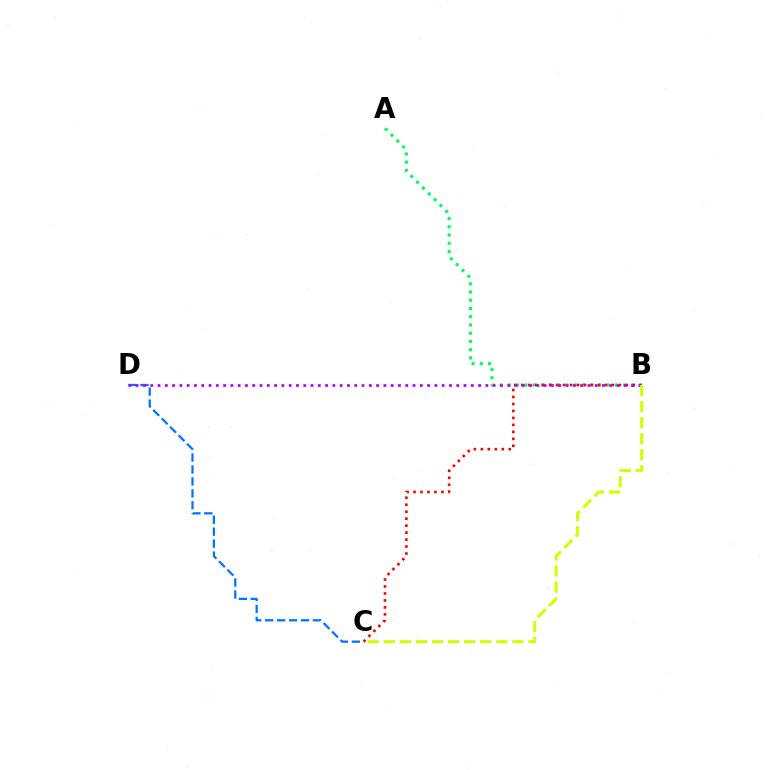{('A', 'B'): [{'color': '#00ff5c', 'line_style': 'dotted', 'thickness': 2.24}], ('B', 'C'): [{'color': '#ff0000', 'line_style': 'dotted', 'thickness': 1.89}, {'color': '#d1ff00', 'line_style': 'dashed', 'thickness': 2.18}], ('C', 'D'): [{'color': '#0074ff', 'line_style': 'dashed', 'thickness': 1.62}], ('B', 'D'): [{'color': '#b900ff', 'line_style': 'dotted', 'thickness': 1.98}]}